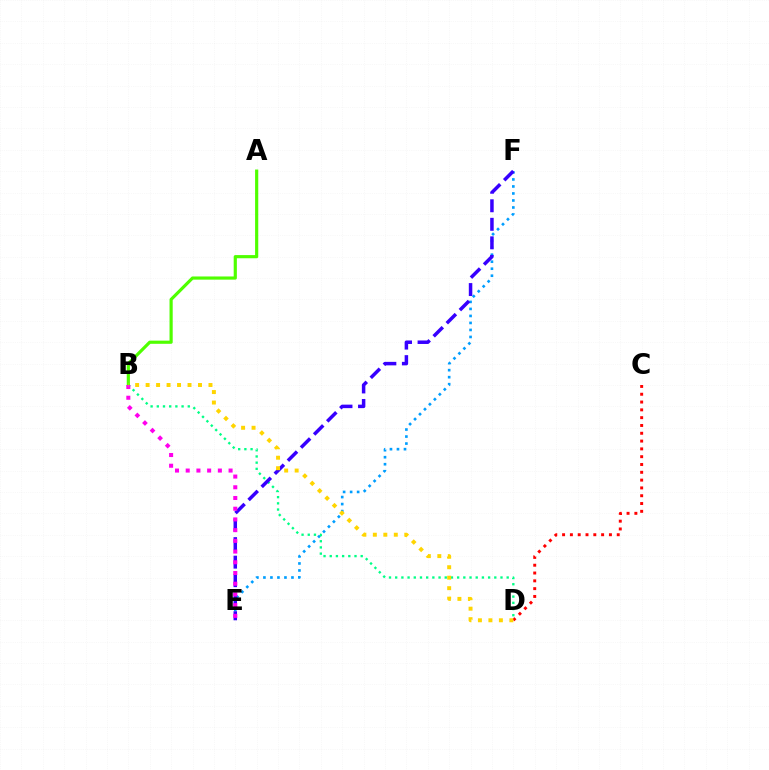{('E', 'F'): [{'color': '#009eff', 'line_style': 'dotted', 'thickness': 1.9}, {'color': '#3700ff', 'line_style': 'dashed', 'thickness': 2.52}], ('B', 'D'): [{'color': '#00ff86', 'line_style': 'dotted', 'thickness': 1.68}, {'color': '#ffd500', 'line_style': 'dotted', 'thickness': 2.85}], ('A', 'B'): [{'color': '#4fff00', 'line_style': 'solid', 'thickness': 2.28}], ('C', 'D'): [{'color': '#ff0000', 'line_style': 'dotted', 'thickness': 2.12}], ('B', 'E'): [{'color': '#ff00ed', 'line_style': 'dotted', 'thickness': 2.91}]}